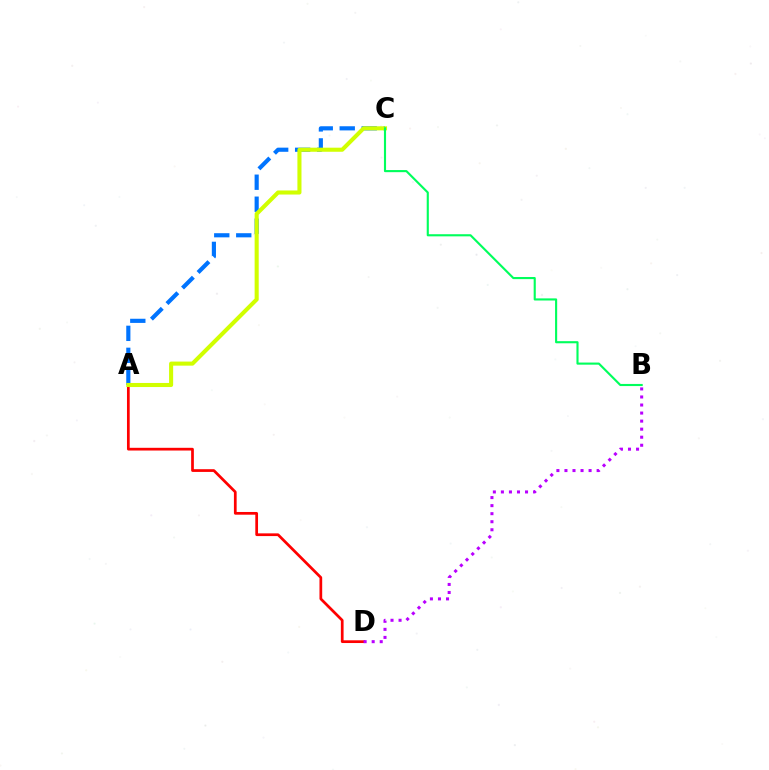{('A', 'D'): [{'color': '#ff0000', 'line_style': 'solid', 'thickness': 1.96}], ('B', 'D'): [{'color': '#b900ff', 'line_style': 'dotted', 'thickness': 2.19}], ('A', 'C'): [{'color': '#0074ff', 'line_style': 'dashed', 'thickness': 2.99}, {'color': '#d1ff00', 'line_style': 'solid', 'thickness': 2.93}], ('B', 'C'): [{'color': '#00ff5c', 'line_style': 'solid', 'thickness': 1.53}]}